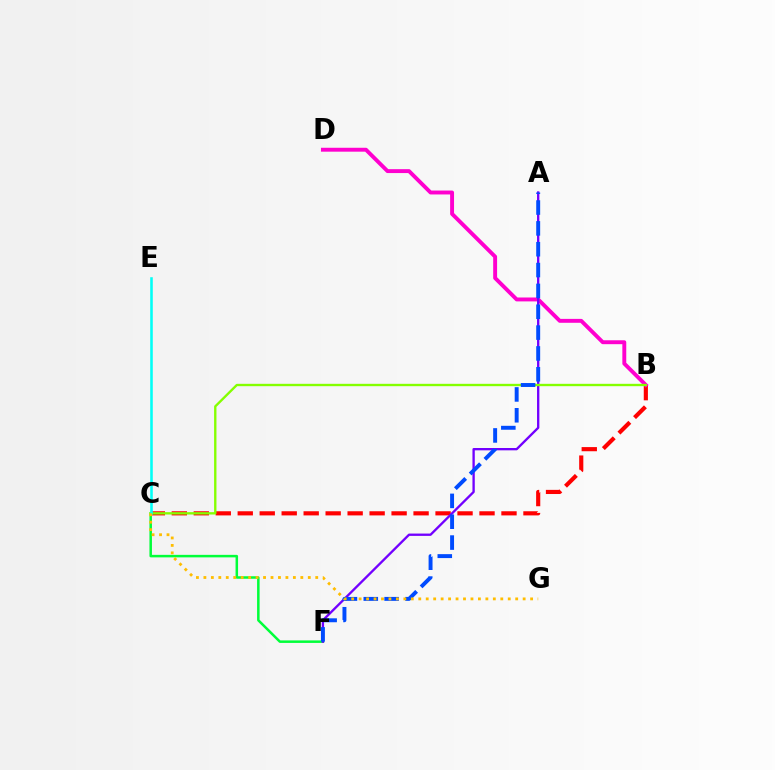{('B', 'C'): [{'color': '#ff0000', 'line_style': 'dashed', 'thickness': 2.99}, {'color': '#84ff00', 'line_style': 'solid', 'thickness': 1.7}], ('B', 'D'): [{'color': '#ff00cf', 'line_style': 'solid', 'thickness': 2.81}], ('C', 'F'): [{'color': '#00ff39', 'line_style': 'solid', 'thickness': 1.81}], ('A', 'F'): [{'color': '#7200ff', 'line_style': 'solid', 'thickness': 1.68}, {'color': '#004bff', 'line_style': 'dashed', 'thickness': 2.83}], ('C', 'E'): [{'color': '#00fff6', 'line_style': 'solid', 'thickness': 1.85}], ('C', 'G'): [{'color': '#ffbd00', 'line_style': 'dotted', 'thickness': 2.03}]}